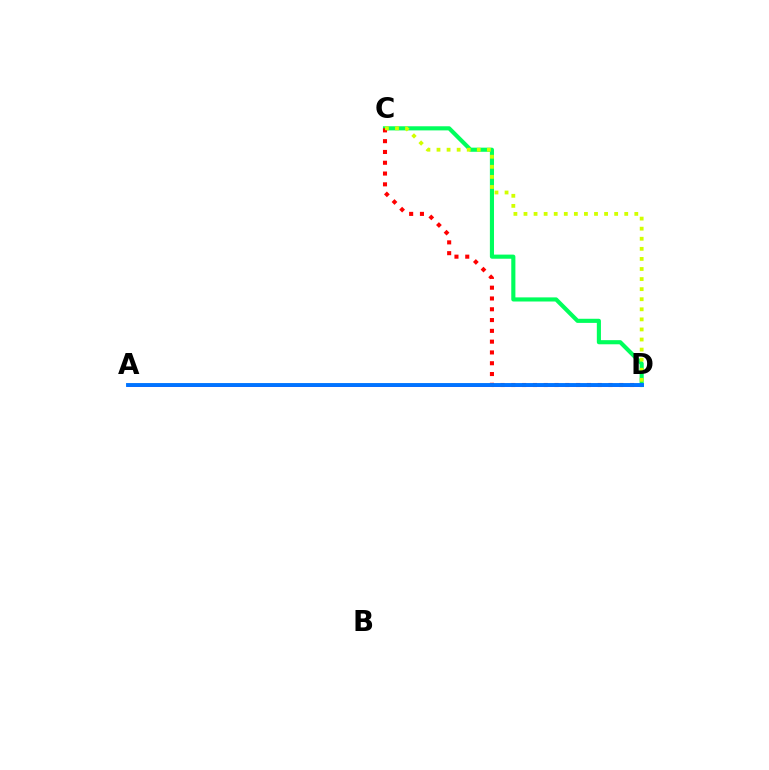{('A', 'D'): [{'color': '#b900ff', 'line_style': 'solid', 'thickness': 2.08}, {'color': '#0074ff', 'line_style': 'solid', 'thickness': 2.8}], ('C', 'D'): [{'color': '#00ff5c', 'line_style': 'solid', 'thickness': 2.97}, {'color': '#ff0000', 'line_style': 'dotted', 'thickness': 2.93}, {'color': '#d1ff00', 'line_style': 'dotted', 'thickness': 2.74}]}